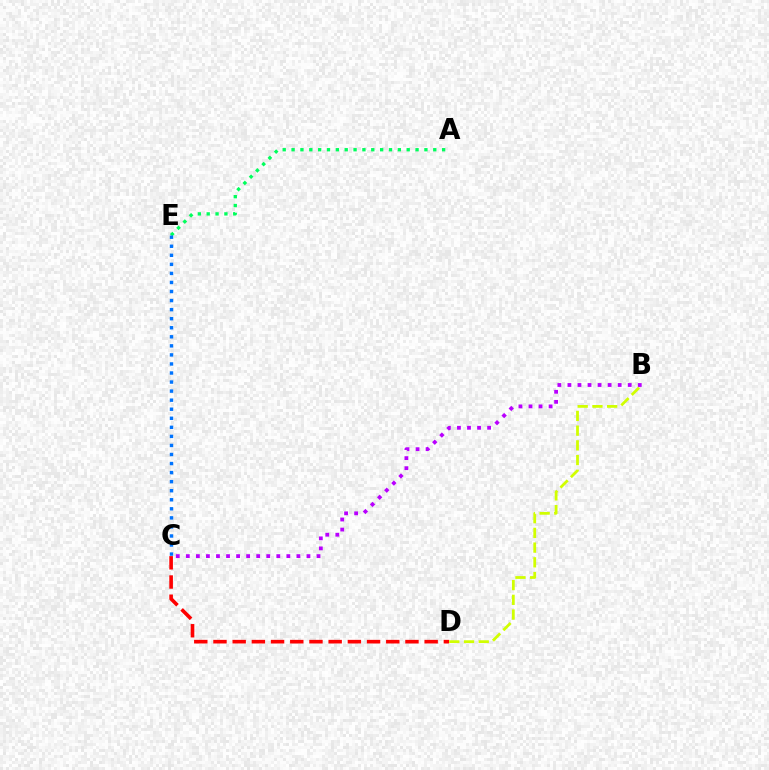{('A', 'E'): [{'color': '#00ff5c', 'line_style': 'dotted', 'thickness': 2.41}], ('C', 'D'): [{'color': '#ff0000', 'line_style': 'dashed', 'thickness': 2.61}], ('B', 'D'): [{'color': '#d1ff00', 'line_style': 'dashed', 'thickness': 2.0}], ('B', 'C'): [{'color': '#b900ff', 'line_style': 'dotted', 'thickness': 2.73}], ('C', 'E'): [{'color': '#0074ff', 'line_style': 'dotted', 'thickness': 2.46}]}